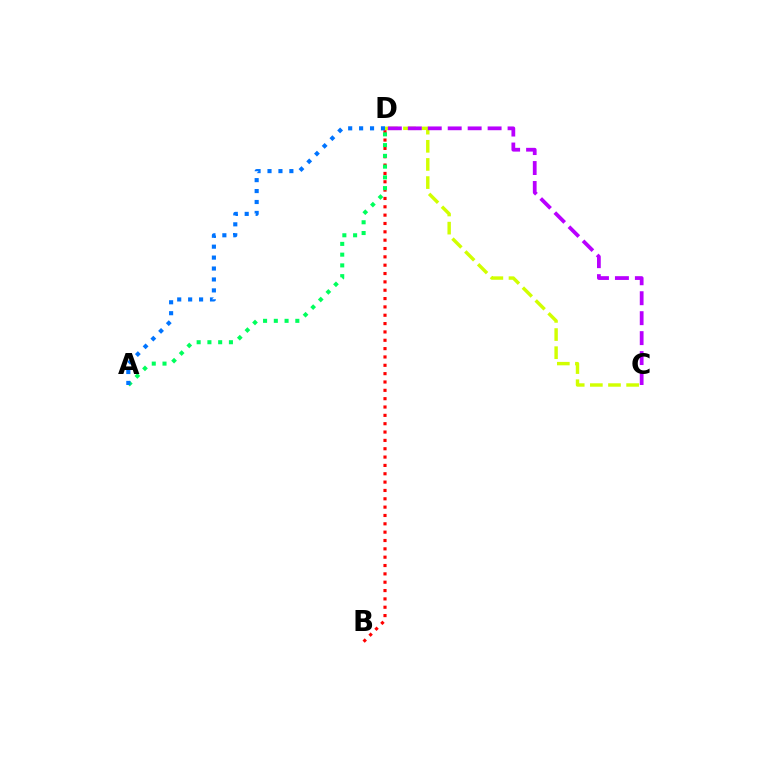{('B', 'D'): [{'color': '#ff0000', 'line_style': 'dotted', 'thickness': 2.27}], ('A', 'D'): [{'color': '#00ff5c', 'line_style': 'dotted', 'thickness': 2.92}, {'color': '#0074ff', 'line_style': 'dotted', 'thickness': 2.97}], ('C', 'D'): [{'color': '#d1ff00', 'line_style': 'dashed', 'thickness': 2.46}, {'color': '#b900ff', 'line_style': 'dashed', 'thickness': 2.71}]}